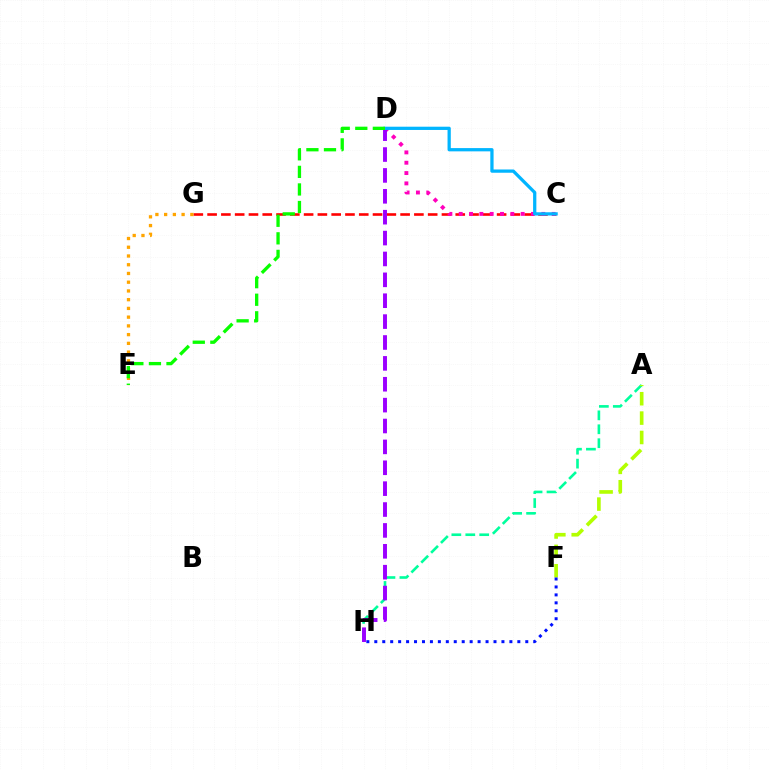{('A', 'H'): [{'color': '#00ff9d', 'line_style': 'dashed', 'thickness': 1.89}], ('C', 'G'): [{'color': '#ff0000', 'line_style': 'dashed', 'thickness': 1.87}], ('C', 'D'): [{'color': '#ff00bd', 'line_style': 'dotted', 'thickness': 2.81}, {'color': '#00b5ff', 'line_style': 'solid', 'thickness': 2.34}], ('D', 'H'): [{'color': '#9b00ff', 'line_style': 'dashed', 'thickness': 2.84}], ('A', 'F'): [{'color': '#b3ff00', 'line_style': 'dashed', 'thickness': 2.63}], ('E', 'G'): [{'color': '#ffa500', 'line_style': 'dotted', 'thickness': 2.37}], ('F', 'H'): [{'color': '#0010ff', 'line_style': 'dotted', 'thickness': 2.16}], ('D', 'E'): [{'color': '#08ff00', 'line_style': 'dashed', 'thickness': 2.39}]}